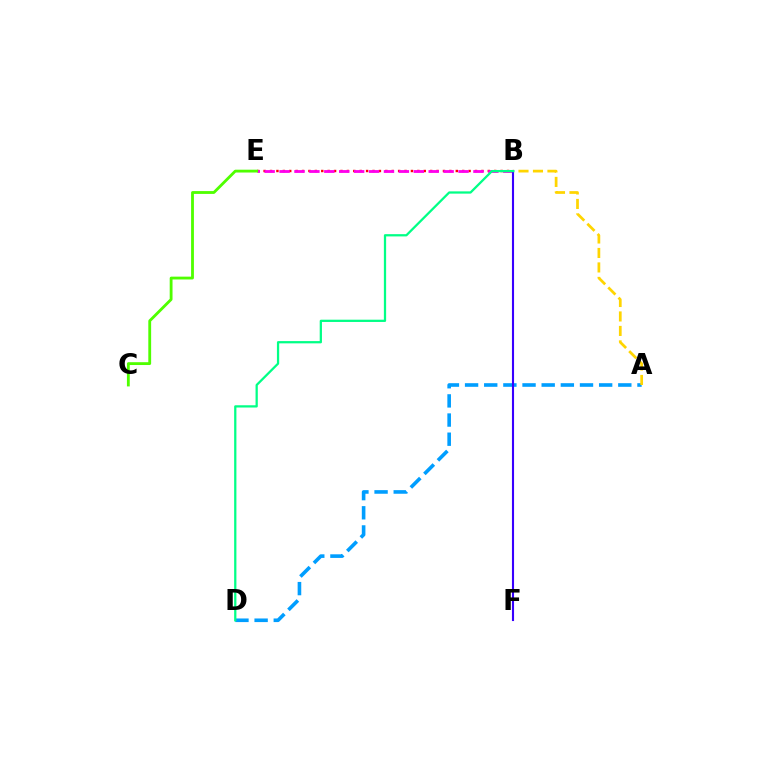{('B', 'E'): [{'color': '#ff0000', 'line_style': 'dotted', 'thickness': 1.74}, {'color': '#ff00ed', 'line_style': 'dashed', 'thickness': 2.03}], ('A', 'D'): [{'color': '#009eff', 'line_style': 'dashed', 'thickness': 2.6}], ('A', 'B'): [{'color': '#ffd500', 'line_style': 'dashed', 'thickness': 1.97}], ('B', 'F'): [{'color': '#3700ff', 'line_style': 'solid', 'thickness': 1.52}], ('B', 'D'): [{'color': '#00ff86', 'line_style': 'solid', 'thickness': 1.63}], ('C', 'E'): [{'color': '#4fff00', 'line_style': 'solid', 'thickness': 2.03}]}